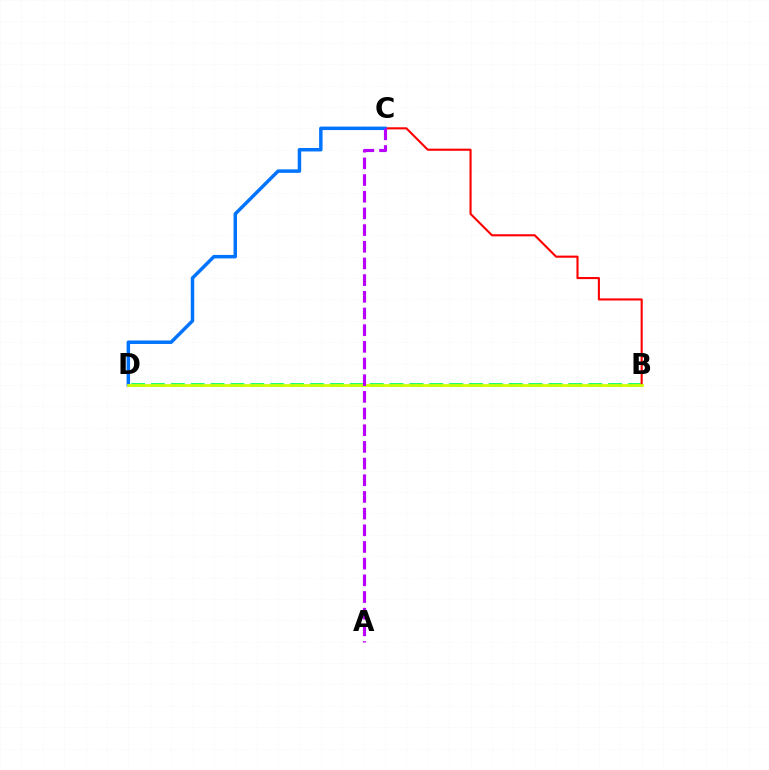{('B', 'D'): [{'color': '#00ff5c', 'line_style': 'dashed', 'thickness': 2.7}, {'color': '#d1ff00', 'line_style': 'solid', 'thickness': 1.97}], ('B', 'C'): [{'color': '#ff0000', 'line_style': 'solid', 'thickness': 1.52}], ('C', 'D'): [{'color': '#0074ff', 'line_style': 'solid', 'thickness': 2.5}], ('A', 'C'): [{'color': '#b900ff', 'line_style': 'dashed', 'thickness': 2.27}]}